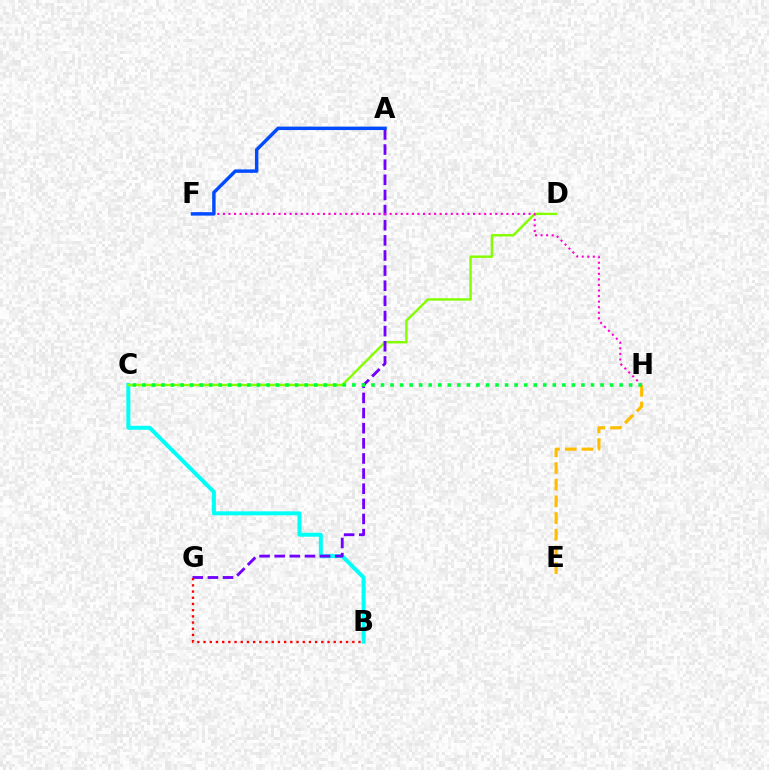{('B', 'C'): [{'color': '#00fff6', 'line_style': 'solid', 'thickness': 2.86}], ('C', 'D'): [{'color': '#84ff00', 'line_style': 'solid', 'thickness': 1.74}], ('A', 'G'): [{'color': '#7200ff', 'line_style': 'dashed', 'thickness': 2.06}], ('F', 'H'): [{'color': '#ff00cf', 'line_style': 'dotted', 'thickness': 1.51}], ('E', 'H'): [{'color': '#ffbd00', 'line_style': 'dashed', 'thickness': 2.27}], ('C', 'H'): [{'color': '#00ff39', 'line_style': 'dotted', 'thickness': 2.59}], ('A', 'F'): [{'color': '#004bff', 'line_style': 'solid', 'thickness': 2.48}], ('B', 'G'): [{'color': '#ff0000', 'line_style': 'dotted', 'thickness': 1.68}]}